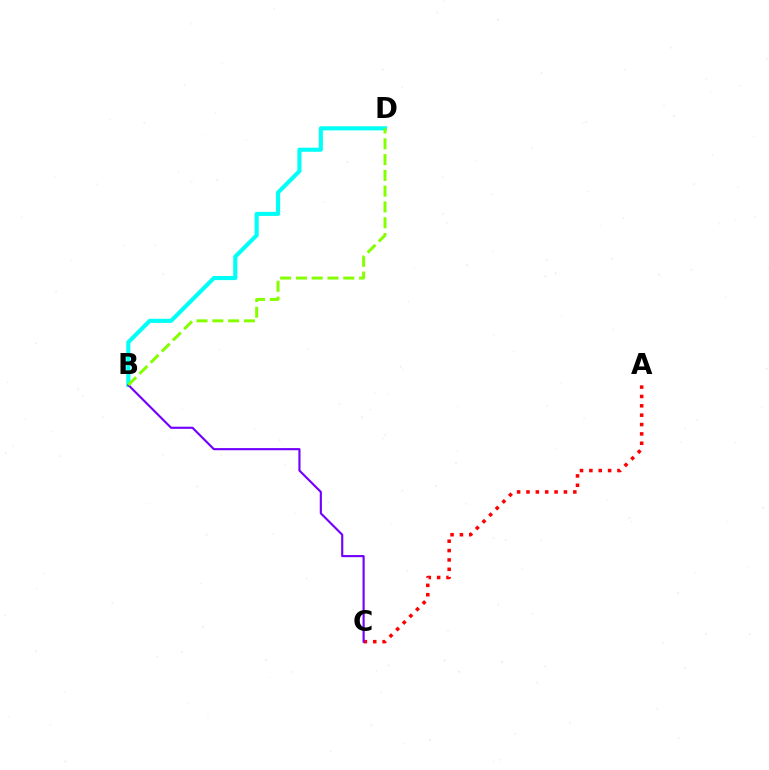{('A', 'C'): [{'color': '#ff0000', 'line_style': 'dotted', 'thickness': 2.54}], ('B', 'D'): [{'color': '#00fff6', 'line_style': 'solid', 'thickness': 2.95}, {'color': '#84ff00', 'line_style': 'dashed', 'thickness': 2.15}], ('B', 'C'): [{'color': '#7200ff', 'line_style': 'solid', 'thickness': 1.54}]}